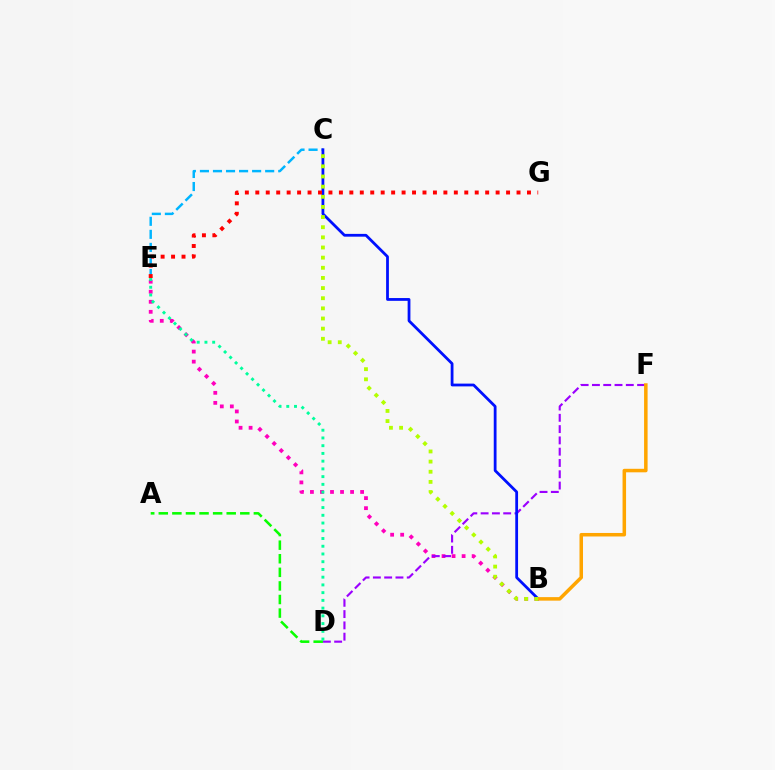{('B', 'E'): [{'color': '#ff00bd', 'line_style': 'dotted', 'thickness': 2.73}], ('D', 'F'): [{'color': '#9b00ff', 'line_style': 'dashed', 'thickness': 1.53}], ('C', 'E'): [{'color': '#00b5ff', 'line_style': 'dashed', 'thickness': 1.77}], ('B', 'C'): [{'color': '#0010ff', 'line_style': 'solid', 'thickness': 2.0}, {'color': '#b3ff00', 'line_style': 'dotted', 'thickness': 2.76}], ('B', 'F'): [{'color': '#ffa500', 'line_style': 'solid', 'thickness': 2.53}], ('A', 'D'): [{'color': '#08ff00', 'line_style': 'dashed', 'thickness': 1.85}], ('D', 'E'): [{'color': '#00ff9d', 'line_style': 'dotted', 'thickness': 2.1}], ('E', 'G'): [{'color': '#ff0000', 'line_style': 'dotted', 'thickness': 2.84}]}